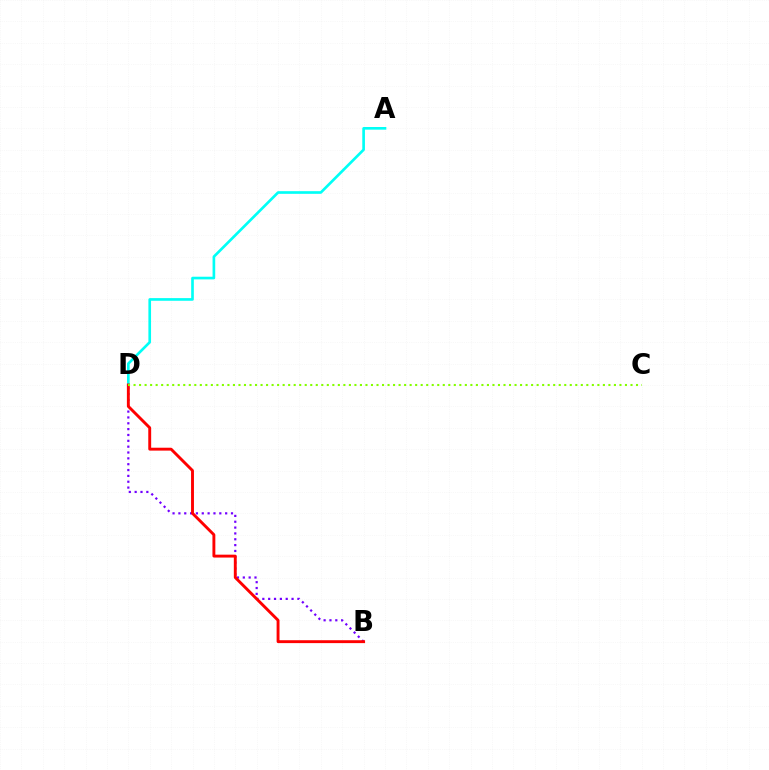{('B', 'D'): [{'color': '#7200ff', 'line_style': 'dotted', 'thickness': 1.59}, {'color': '#ff0000', 'line_style': 'solid', 'thickness': 2.08}], ('A', 'D'): [{'color': '#00fff6', 'line_style': 'solid', 'thickness': 1.91}], ('C', 'D'): [{'color': '#84ff00', 'line_style': 'dotted', 'thickness': 1.5}]}